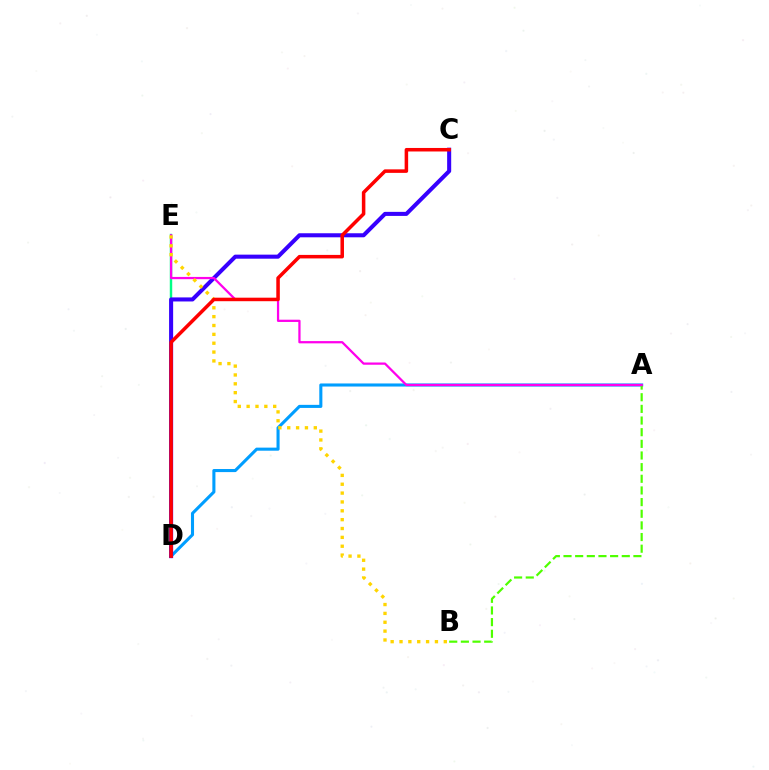{('A', 'D'): [{'color': '#009eff', 'line_style': 'solid', 'thickness': 2.22}], ('D', 'E'): [{'color': '#00ff86', 'line_style': 'solid', 'thickness': 1.75}], ('C', 'D'): [{'color': '#3700ff', 'line_style': 'solid', 'thickness': 2.92}, {'color': '#ff0000', 'line_style': 'solid', 'thickness': 2.53}], ('A', 'B'): [{'color': '#4fff00', 'line_style': 'dashed', 'thickness': 1.58}], ('A', 'E'): [{'color': '#ff00ed', 'line_style': 'solid', 'thickness': 1.62}], ('B', 'E'): [{'color': '#ffd500', 'line_style': 'dotted', 'thickness': 2.41}]}